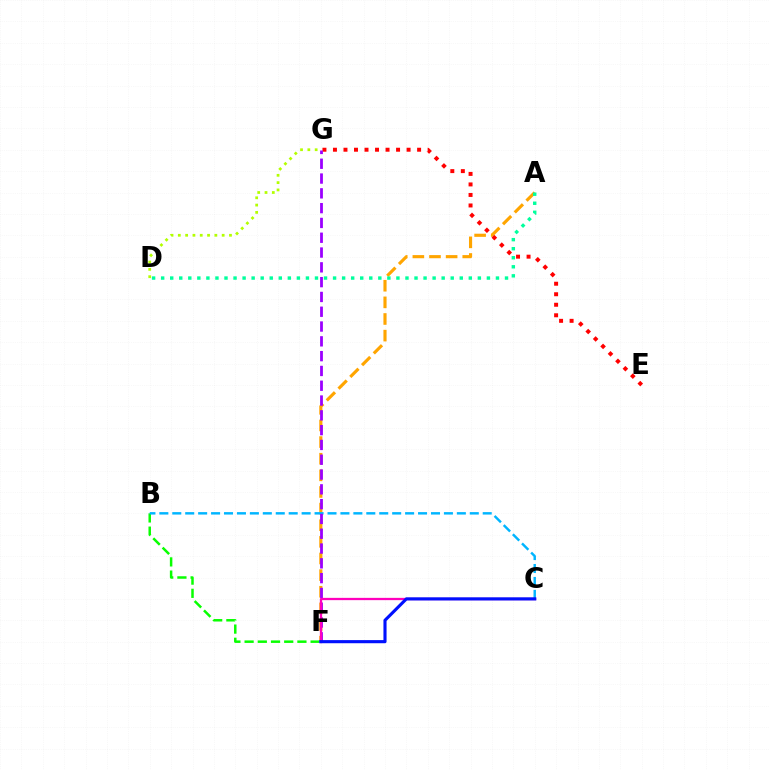{('D', 'G'): [{'color': '#b3ff00', 'line_style': 'dotted', 'thickness': 1.99}], ('A', 'F'): [{'color': '#ffa500', 'line_style': 'dashed', 'thickness': 2.26}], ('E', 'G'): [{'color': '#ff0000', 'line_style': 'dotted', 'thickness': 2.86}], ('B', 'F'): [{'color': '#08ff00', 'line_style': 'dashed', 'thickness': 1.79}], ('B', 'C'): [{'color': '#00b5ff', 'line_style': 'dashed', 'thickness': 1.76}], ('F', 'G'): [{'color': '#9b00ff', 'line_style': 'dashed', 'thickness': 2.01}], ('A', 'D'): [{'color': '#00ff9d', 'line_style': 'dotted', 'thickness': 2.46}], ('C', 'F'): [{'color': '#ff00bd', 'line_style': 'solid', 'thickness': 1.64}, {'color': '#0010ff', 'line_style': 'solid', 'thickness': 2.25}]}